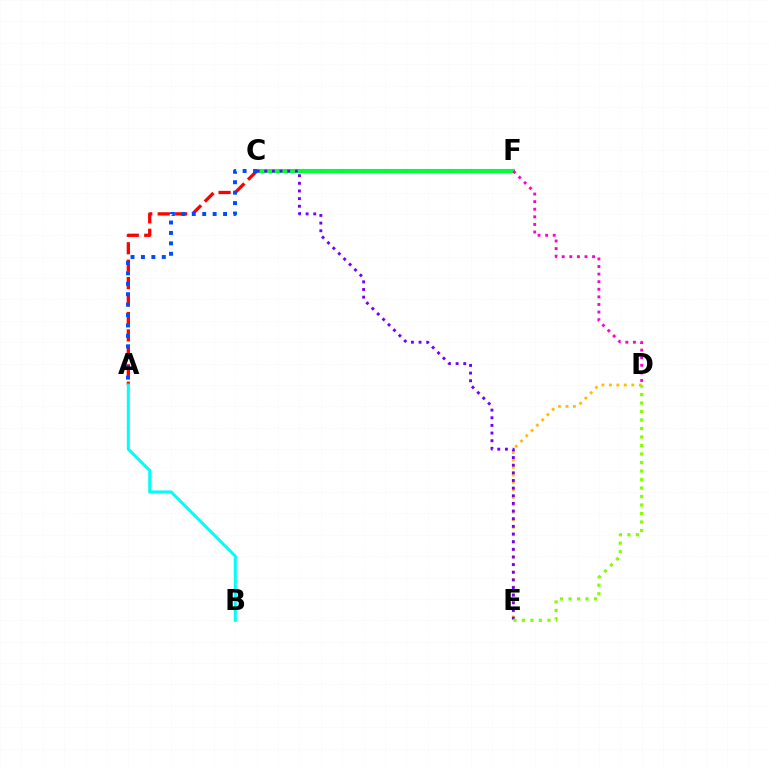{('C', 'F'): [{'color': '#00ff39', 'line_style': 'solid', 'thickness': 2.96}], ('D', 'E'): [{'color': '#ffbd00', 'line_style': 'dotted', 'thickness': 2.03}, {'color': '#84ff00', 'line_style': 'dotted', 'thickness': 2.31}], ('C', 'E'): [{'color': '#7200ff', 'line_style': 'dotted', 'thickness': 2.08}], ('A', 'C'): [{'color': '#ff0000', 'line_style': 'dashed', 'thickness': 2.37}, {'color': '#004bff', 'line_style': 'dotted', 'thickness': 2.83}], ('A', 'B'): [{'color': '#00fff6', 'line_style': 'solid', 'thickness': 2.19}], ('D', 'F'): [{'color': '#ff00cf', 'line_style': 'dotted', 'thickness': 2.06}]}